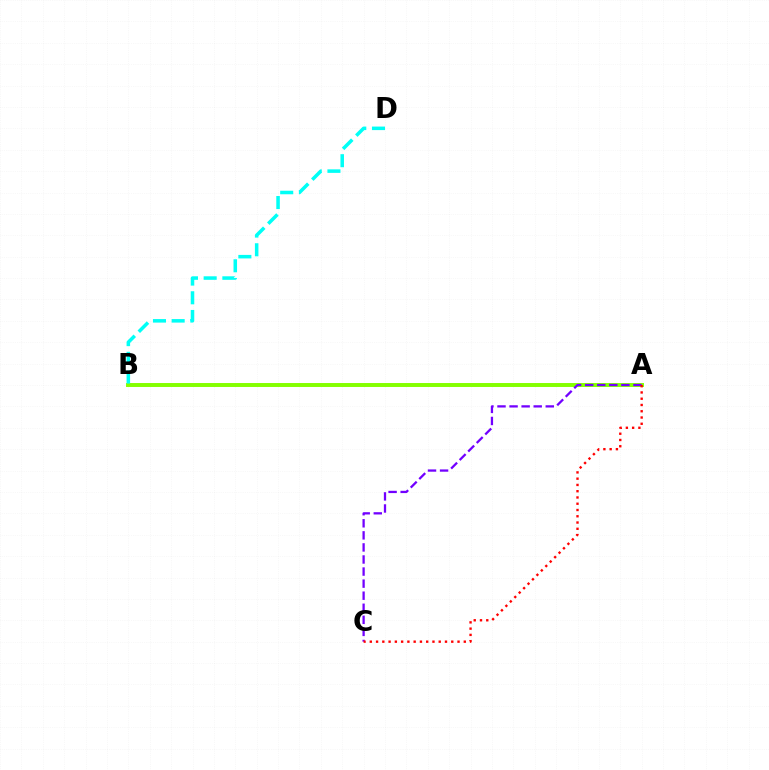{('A', 'B'): [{'color': '#84ff00', 'line_style': 'solid', 'thickness': 2.84}], ('A', 'C'): [{'color': '#7200ff', 'line_style': 'dashed', 'thickness': 1.64}, {'color': '#ff0000', 'line_style': 'dotted', 'thickness': 1.7}], ('B', 'D'): [{'color': '#00fff6', 'line_style': 'dashed', 'thickness': 2.54}]}